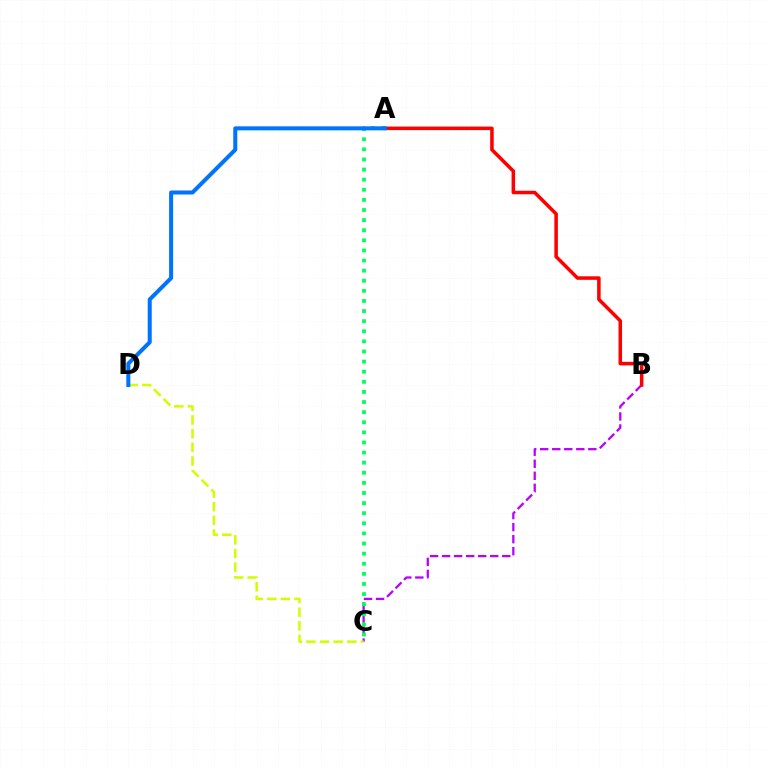{('B', 'C'): [{'color': '#b900ff', 'line_style': 'dashed', 'thickness': 1.63}], ('A', 'B'): [{'color': '#ff0000', 'line_style': 'solid', 'thickness': 2.54}], ('C', 'D'): [{'color': '#d1ff00', 'line_style': 'dashed', 'thickness': 1.85}], ('A', 'C'): [{'color': '#00ff5c', 'line_style': 'dotted', 'thickness': 2.75}], ('A', 'D'): [{'color': '#0074ff', 'line_style': 'solid', 'thickness': 2.9}]}